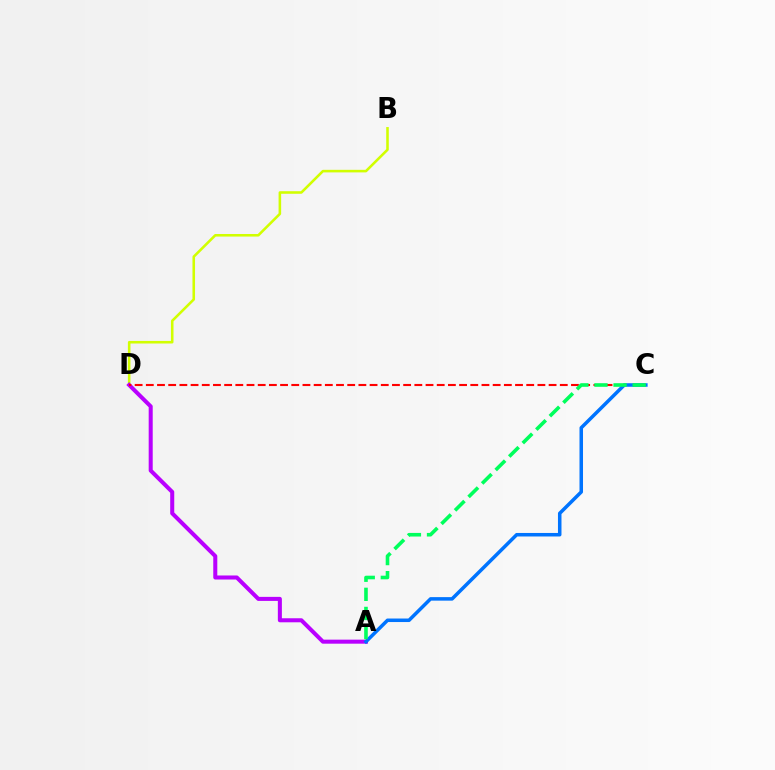{('B', 'D'): [{'color': '#d1ff00', 'line_style': 'solid', 'thickness': 1.85}], ('A', 'D'): [{'color': '#b900ff', 'line_style': 'solid', 'thickness': 2.91}], ('C', 'D'): [{'color': '#ff0000', 'line_style': 'dashed', 'thickness': 1.52}], ('A', 'C'): [{'color': '#0074ff', 'line_style': 'solid', 'thickness': 2.53}, {'color': '#00ff5c', 'line_style': 'dashed', 'thickness': 2.59}]}